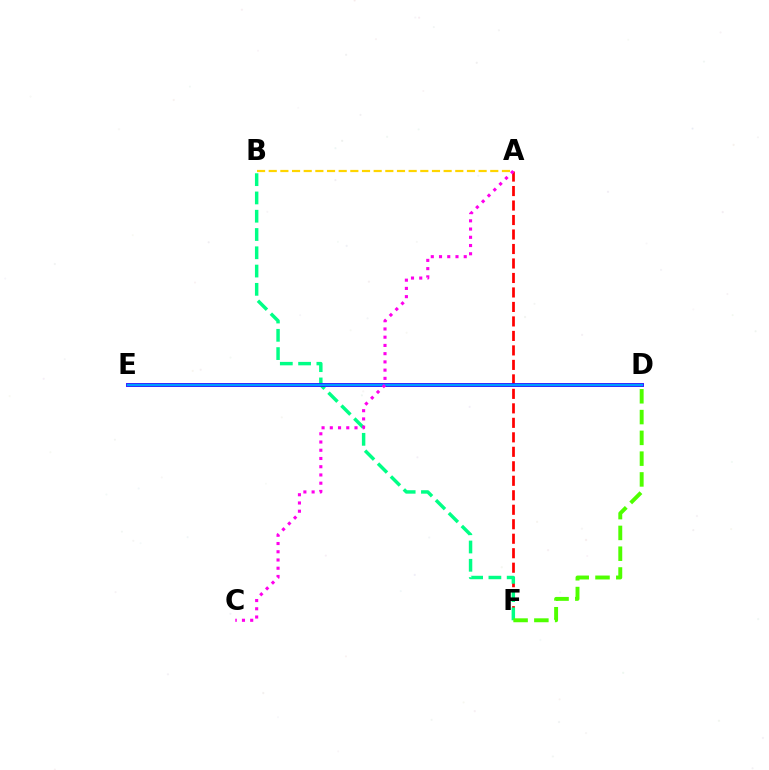{('A', 'F'): [{'color': '#ff0000', 'line_style': 'dashed', 'thickness': 1.97}], ('B', 'F'): [{'color': '#00ff86', 'line_style': 'dashed', 'thickness': 2.48}], ('D', 'F'): [{'color': '#4fff00', 'line_style': 'dashed', 'thickness': 2.82}], ('A', 'B'): [{'color': '#ffd500', 'line_style': 'dashed', 'thickness': 1.58}], ('D', 'E'): [{'color': '#3700ff', 'line_style': 'solid', 'thickness': 2.8}, {'color': '#009eff', 'line_style': 'solid', 'thickness': 1.76}], ('A', 'C'): [{'color': '#ff00ed', 'line_style': 'dotted', 'thickness': 2.24}]}